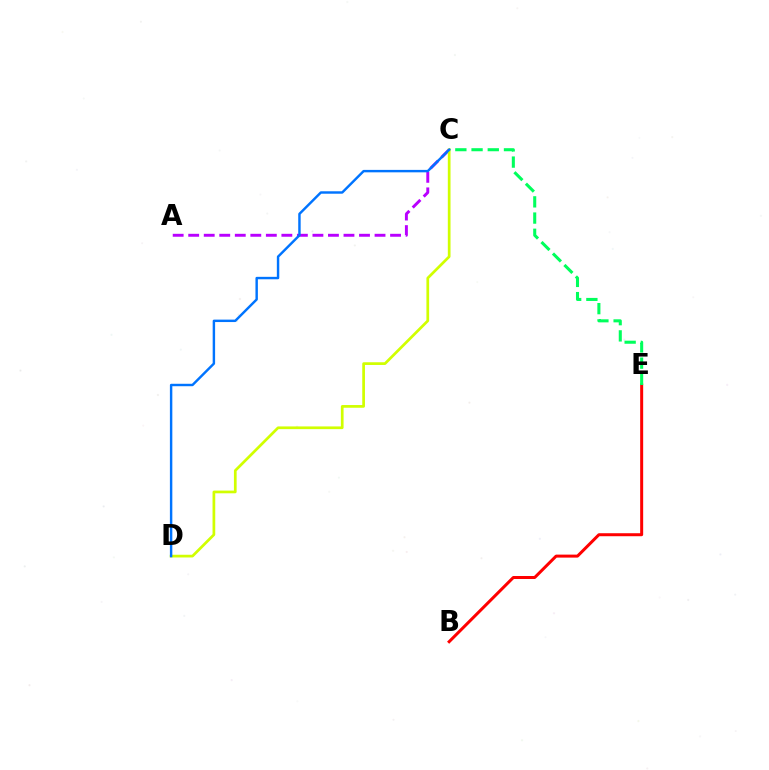{('A', 'C'): [{'color': '#b900ff', 'line_style': 'dashed', 'thickness': 2.11}], ('B', 'E'): [{'color': '#ff0000', 'line_style': 'solid', 'thickness': 2.16}], ('C', 'E'): [{'color': '#00ff5c', 'line_style': 'dashed', 'thickness': 2.2}], ('C', 'D'): [{'color': '#d1ff00', 'line_style': 'solid', 'thickness': 1.95}, {'color': '#0074ff', 'line_style': 'solid', 'thickness': 1.75}]}